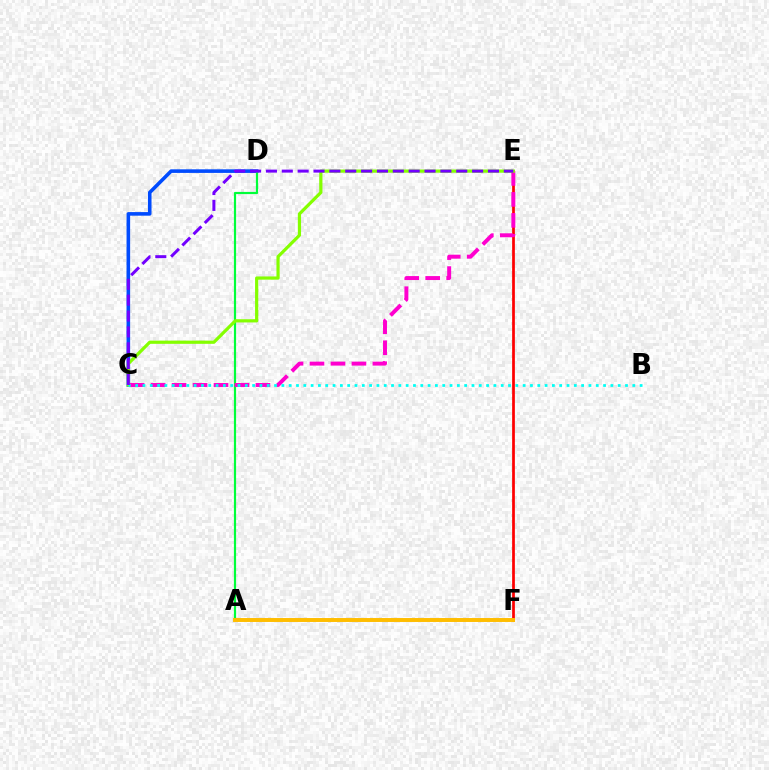{('C', 'D'): [{'color': '#004bff', 'line_style': 'solid', 'thickness': 2.58}], ('A', 'D'): [{'color': '#00ff39', 'line_style': 'solid', 'thickness': 1.57}], ('E', 'F'): [{'color': '#ff0000', 'line_style': 'solid', 'thickness': 1.96}], ('C', 'E'): [{'color': '#ff00cf', 'line_style': 'dashed', 'thickness': 2.85}, {'color': '#84ff00', 'line_style': 'solid', 'thickness': 2.31}, {'color': '#7200ff', 'line_style': 'dashed', 'thickness': 2.15}], ('A', 'F'): [{'color': '#ffbd00', 'line_style': 'solid', 'thickness': 2.84}], ('B', 'C'): [{'color': '#00fff6', 'line_style': 'dotted', 'thickness': 1.99}]}